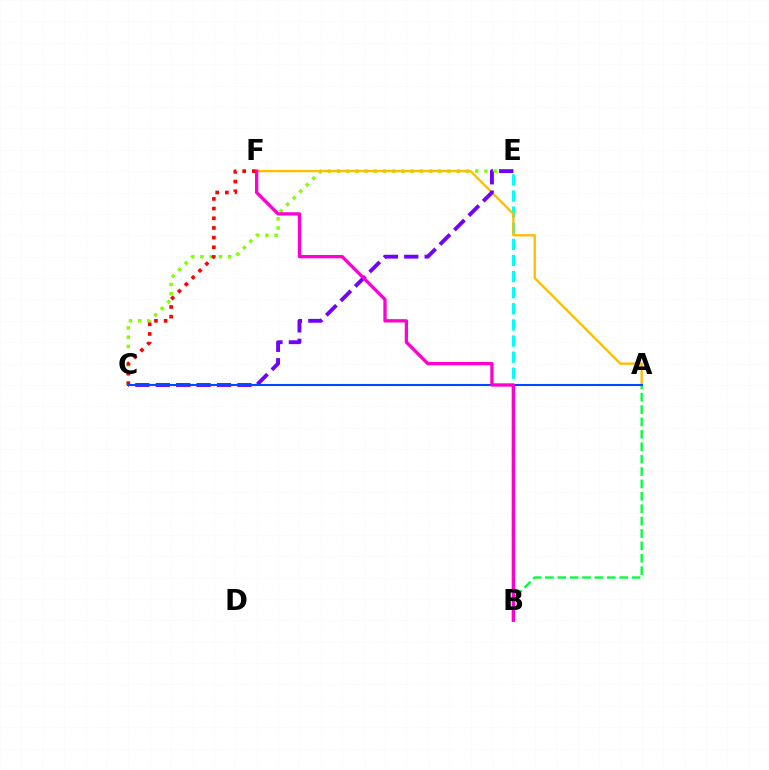{('C', 'E'): [{'color': '#84ff00', 'line_style': 'dotted', 'thickness': 2.51}, {'color': '#7200ff', 'line_style': 'dashed', 'thickness': 2.77}], ('B', 'E'): [{'color': '#00fff6', 'line_style': 'dashed', 'thickness': 2.19}], ('A', 'B'): [{'color': '#00ff39', 'line_style': 'dashed', 'thickness': 1.68}], ('A', 'F'): [{'color': '#ffbd00', 'line_style': 'solid', 'thickness': 1.67}], ('C', 'F'): [{'color': '#ff0000', 'line_style': 'dotted', 'thickness': 2.63}], ('A', 'C'): [{'color': '#004bff', 'line_style': 'solid', 'thickness': 1.51}], ('B', 'F'): [{'color': '#ff00cf', 'line_style': 'solid', 'thickness': 2.38}]}